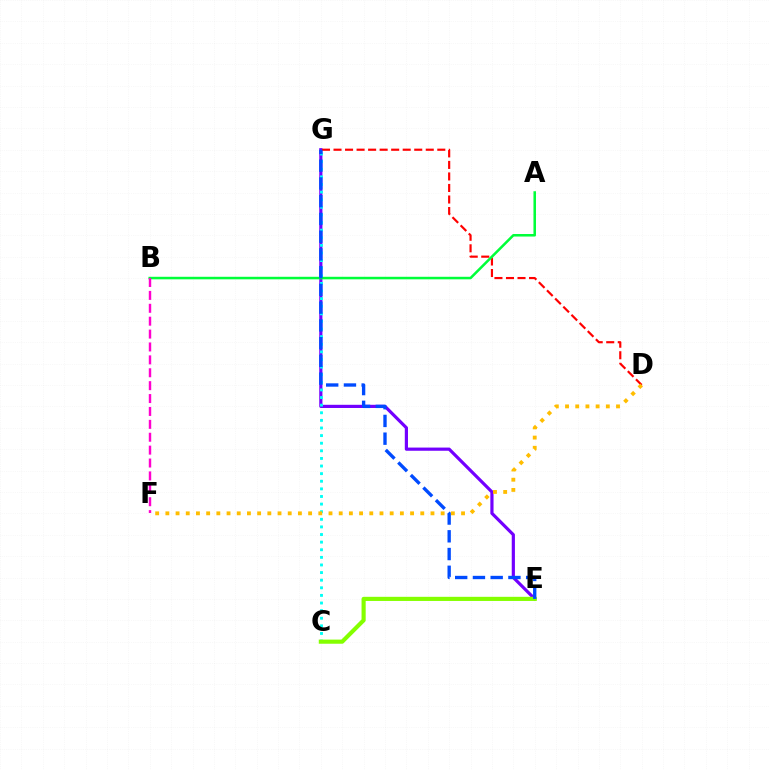{('E', 'G'): [{'color': '#7200ff', 'line_style': 'solid', 'thickness': 2.29}, {'color': '#004bff', 'line_style': 'dashed', 'thickness': 2.41}], ('D', 'G'): [{'color': '#ff0000', 'line_style': 'dashed', 'thickness': 1.57}], ('C', 'G'): [{'color': '#00fff6', 'line_style': 'dotted', 'thickness': 2.07}], ('C', 'E'): [{'color': '#84ff00', 'line_style': 'solid', 'thickness': 2.98}], ('A', 'B'): [{'color': '#00ff39', 'line_style': 'solid', 'thickness': 1.82}], ('B', 'F'): [{'color': '#ff00cf', 'line_style': 'dashed', 'thickness': 1.75}], ('D', 'F'): [{'color': '#ffbd00', 'line_style': 'dotted', 'thickness': 2.77}]}